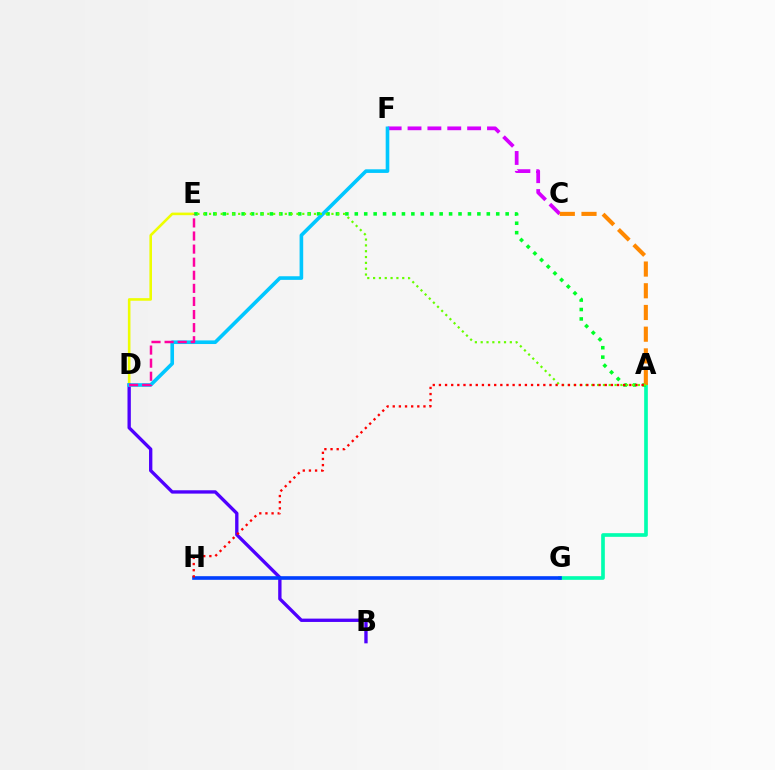{('C', 'F'): [{'color': '#d600ff', 'line_style': 'dashed', 'thickness': 2.7}], ('D', 'E'): [{'color': '#eeff00', 'line_style': 'solid', 'thickness': 1.87}, {'color': '#ff00a0', 'line_style': 'dashed', 'thickness': 1.78}], ('A', 'G'): [{'color': '#00ffaf', 'line_style': 'solid', 'thickness': 2.63}], ('A', 'E'): [{'color': '#00ff27', 'line_style': 'dotted', 'thickness': 2.56}, {'color': '#66ff00', 'line_style': 'dotted', 'thickness': 1.58}], ('B', 'D'): [{'color': '#4f00ff', 'line_style': 'solid', 'thickness': 2.4}], ('D', 'F'): [{'color': '#00c7ff', 'line_style': 'solid', 'thickness': 2.61}], ('A', 'C'): [{'color': '#ff8800', 'line_style': 'dashed', 'thickness': 2.95}], ('G', 'H'): [{'color': '#003fff', 'line_style': 'solid', 'thickness': 2.62}], ('A', 'H'): [{'color': '#ff0000', 'line_style': 'dotted', 'thickness': 1.67}]}